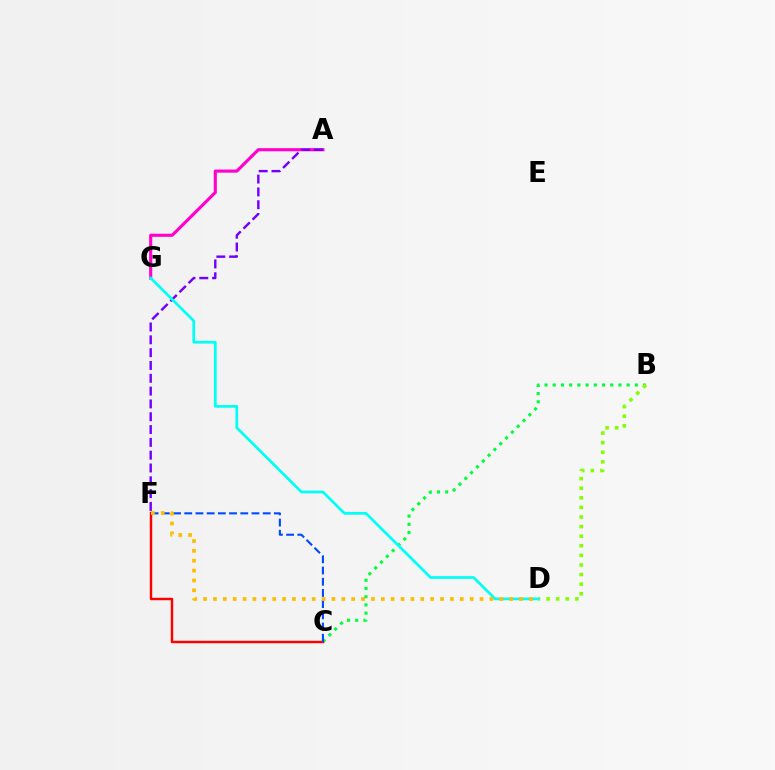{('B', 'C'): [{'color': '#00ff39', 'line_style': 'dotted', 'thickness': 2.23}], ('A', 'G'): [{'color': '#ff00cf', 'line_style': 'solid', 'thickness': 2.25}], ('C', 'F'): [{'color': '#ff0000', 'line_style': 'solid', 'thickness': 1.75}, {'color': '#004bff', 'line_style': 'dashed', 'thickness': 1.52}], ('B', 'D'): [{'color': '#84ff00', 'line_style': 'dotted', 'thickness': 2.61}], ('A', 'F'): [{'color': '#7200ff', 'line_style': 'dashed', 'thickness': 1.74}], ('D', 'G'): [{'color': '#00fff6', 'line_style': 'solid', 'thickness': 1.96}], ('D', 'F'): [{'color': '#ffbd00', 'line_style': 'dotted', 'thickness': 2.68}]}